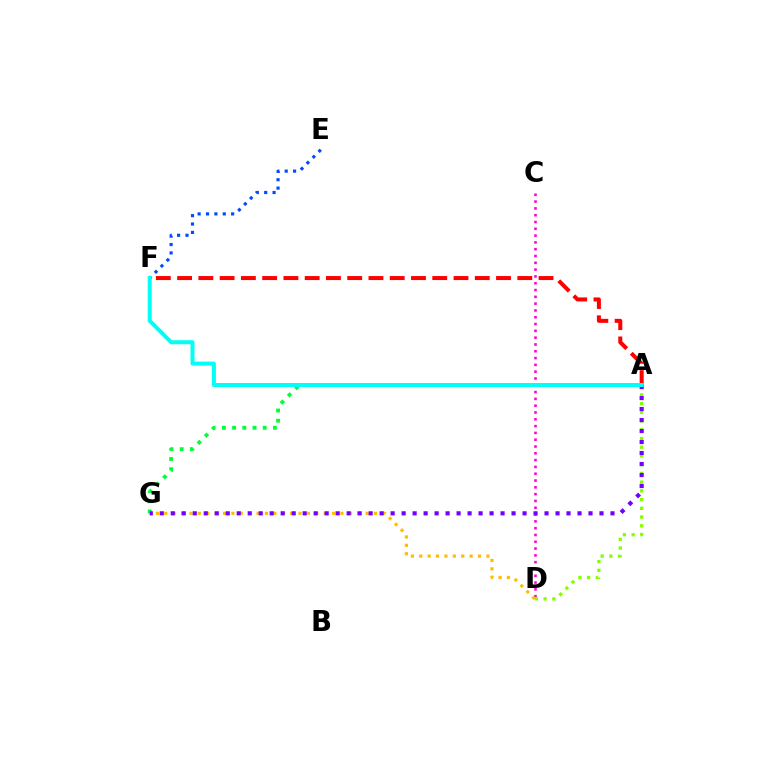{('C', 'D'): [{'color': '#ff00cf', 'line_style': 'dotted', 'thickness': 1.85}], ('A', 'D'): [{'color': '#84ff00', 'line_style': 'dotted', 'thickness': 2.37}], ('A', 'G'): [{'color': '#00ff39', 'line_style': 'dotted', 'thickness': 2.77}, {'color': '#7200ff', 'line_style': 'dotted', 'thickness': 2.99}], ('E', 'F'): [{'color': '#004bff', 'line_style': 'dotted', 'thickness': 2.28}], ('D', 'G'): [{'color': '#ffbd00', 'line_style': 'dotted', 'thickness': 2.28}], ('A', 'F'): [{'color': '#ff0000', 'line_style': 'dashed', 'thickness': 2.89}, {'color': '#00fff6', 'line_style': 'solid', 'thickness': 2.88}]}